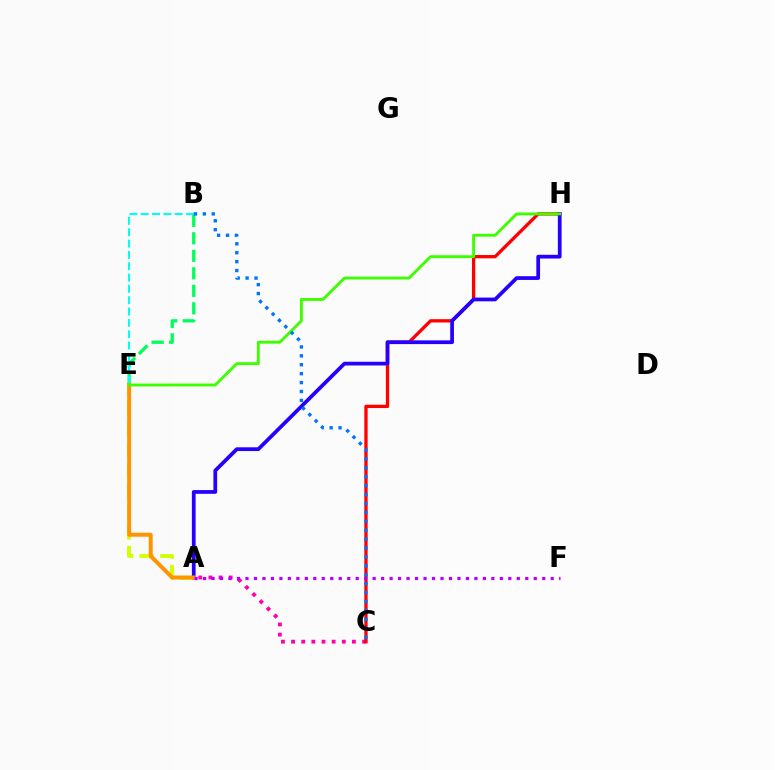{('A', 'E'): [{'color': '#d1ff00', 'line_style': 'dashed', 'thickness': 2.81}, {'color': '#ff9400', 'line_style': 'solid', 'thickness': 2.86}], ('A', 'C'): [{'color': '#ff00ac', 'line_style': 'dotted', 'thickness': 2.76}], ('C', 'H'): [{'color': '#ff0000', 'line_style': 'solid', 'thickness': 2.38}], ('B', 'E'): [{'color': '#00ff5c', 'line_style': 'dashed', 'thickness': 2.38}, {'color': '#00fff6', 'line_style': 'dashed', 'thickness': 1.54}], ('A', 'H'): [{'color': '#2500ff', 'line_style': 'solid', 'thickness': 2.69}], ('E', 'H'): [{'color': '#3dff00', 'line_style': 'solid', 'thickness': 2.07}], ('B', 'C'): [{'color': '#0074ff', 'line_style': 'dotted', 'thickness': 2.42}], ('A', 'F'): [{'color': '#b900ff', 'line_style': 'dotted', 'thickness': 2.3}]}